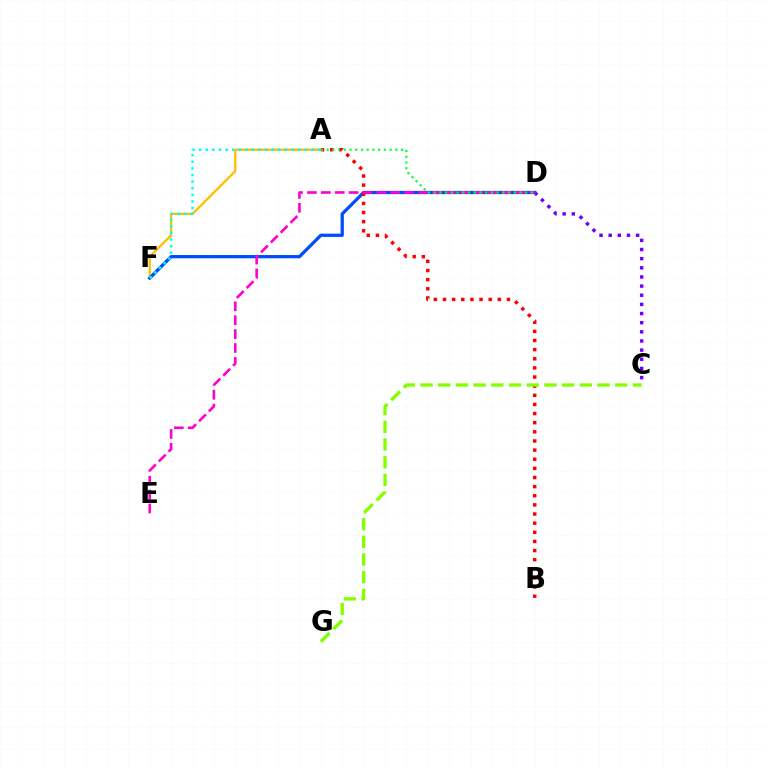{('A', 'F'): [{'color': '#ffbd00', 'line_style': 'solid', 'thickness': 1.66}, {'color': '#00fff6', 'line_style': 'dotted', 'thickness': 1.79}], ('C', 'D'): [{'color': '#7200ff', 'line_style': 'dotted', 'thickness': 2.48}], ('D', 'F'): [{'color': '#004bff', 'line_style': 'solid', 'thickness': 2.34}], ('A', 'B'): [{'color': '#ff0000', 'line_style': 'dotted', 'thickness': 2.48}], ('D', 'E'): [{'color': '#ff00cf', 'line_style': 'dashed', 'thickness': 1.89}], ('C', 'G'): [{'color': '#84ff00', 'line_style': 'dashed', 'thickness': 2.4}], ('A', 'D'): [{'color': '#00ff39', 'line_style': 'dotted', 'thickness': 1.55}]}